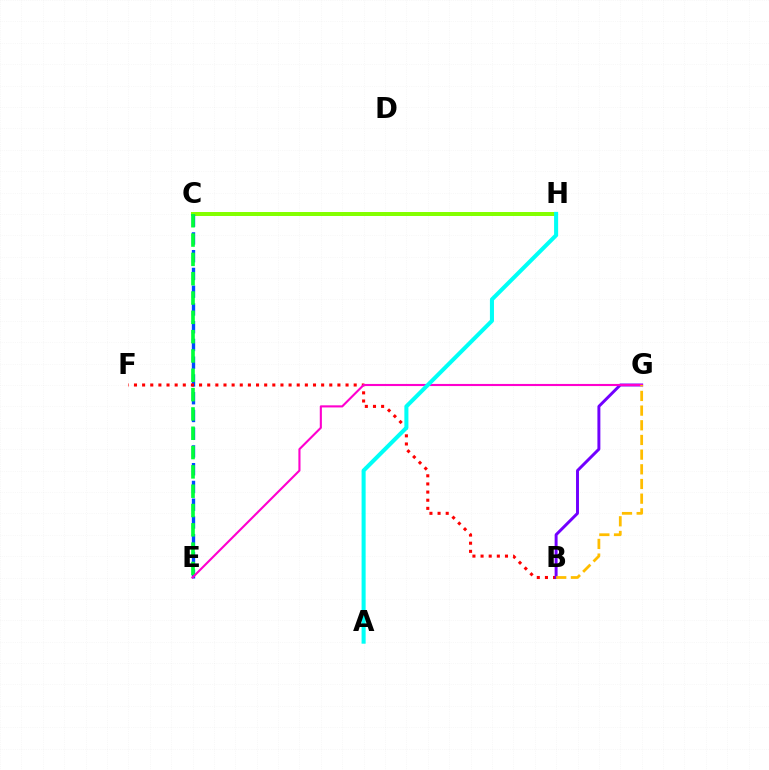{('C', 'H'): [{'color': '#84ff00', 'line_style': 'solid', 'thickness': 2.87}], ('C', 'E'): [{'color': '#004bff', 'line_style': 'dashed', 'thickness': 2.41}, {'color': '#00ff39', 'line_style': 'dashed', 'thickness': 2.62}], ('B', 'F'): [{'color': '#ff0000', 'line_style': 'dotted', 'thickness': 2.21}], ('B', 'G'): [{'color': '#7200ff', 'line_style': 'solid', 'thickness': 2.12}, {'color': '#ffbd00', 'line_style': 'dashed', 'thickness': 1.99}], ('E', 'G'): [{'color': '#ff00cf', 'line_style': 'solid', 'thickness': 1.52}], ('A', 'H'): [{'color': '#00fff6', 'line_style': 'solid', 'thickness': 2.92}]}